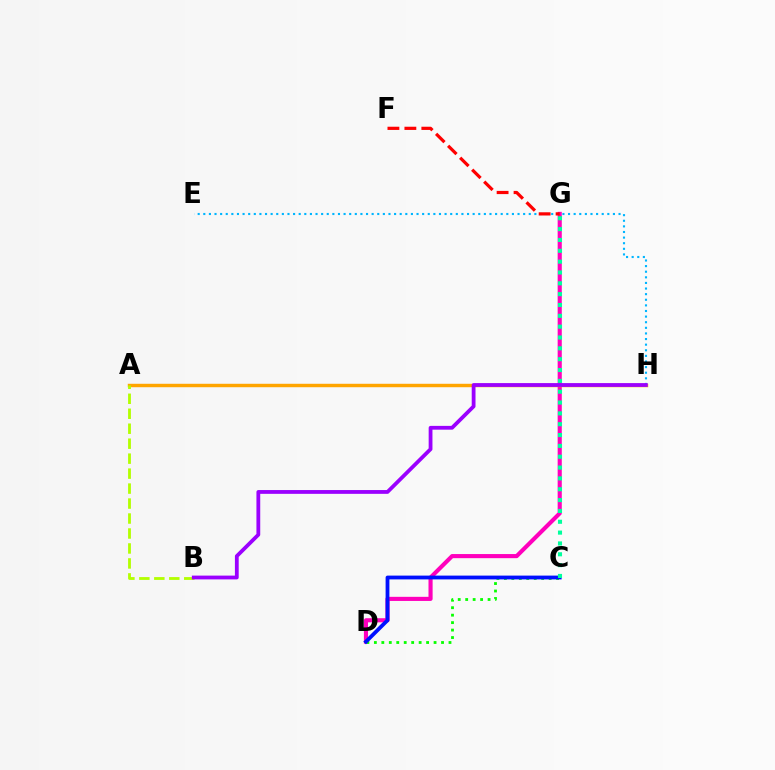{('D', 'G'): [{'color': '#ff00bd', 'line_style': 'solid', 'thickness': 2.97}], ('C', 'D'): [{'color': '#08ff00', 'line_style': 'dotted', 'thickness': 2.03}, {'color': '#0010ff', 'line_style': 'solid', 'thickness': 2.74}], ('A', 'H'): [{'color': '#ffa500', 'line_style': 'solid', 'thickness': 2.47}], ('E', 'H'): [{'color': '#00b5ff', 'line_style': 'dotted', 'thickness': 1.52}], ('A', 'B'): [{'color': '#b3ff00', 'line_style': 'dashed', 'thickness': 2.03}], ('C', 'G'): [{'color': '#00ff9d', 'line_style': 'dotted', 'thickness': 2.94}], ('B', 'H'): [{'color': '#9b00ff', 'line_style': 'solid', 'thickness': 2.73}], ('F', 'G'): [{'color': '#ff0000', 'line_style': 'dashed', 'thickness': 2.3}]}